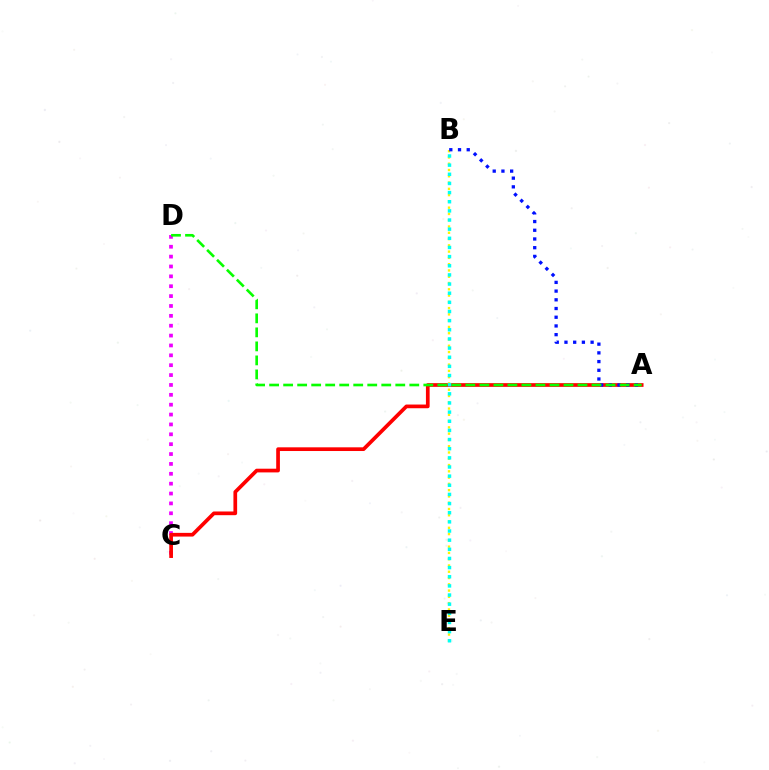{('C', 'D'): [{'color': '#ee00ff', 'line_style': 'dotted', 'thickness': 2.68}], ('A', 'C'): [{'color': '#ff0000', 'line_style': 'solid', 'thickness': 2.67}], ('B', 'E'): [{'color': '#fcf500', 'line_style': 'dotted', 'thickness': 1.71}, {'color': '#00fff6', 'line_style': 'dotted', 'thickness': 2.49}], ('A', 'B'): [{'color': '#0010ff', 'line_style': 'dotted', 'thickness': 2.37}], ('A', 'D'): [{'color': '#08ff00', 'line_style': 'dashed', 'thickness': 1.9}]}